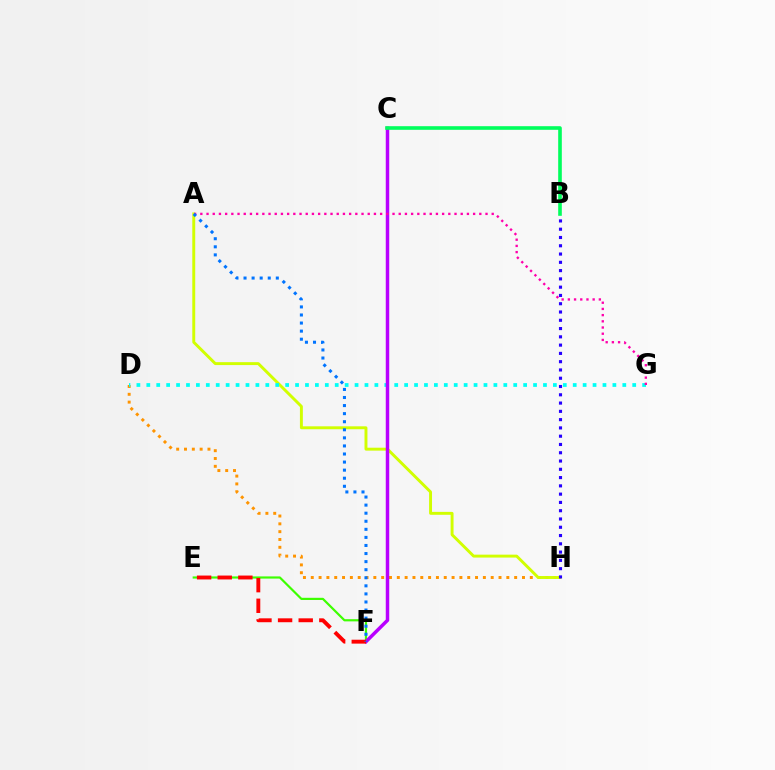{('D', 'H'): [{'color': '#ff9400', 'line_style': 'dotted', 'thickness': 2.13}], ('A', 'H'): [{'color': '#d1ff00', 'line_style': 'solid', 'thickness': 2.1}], ('D', 'G'): [{'color': '#00fff6', 'line_style': 'dotted', 'thickness': 2.69}], ('E', 'F'): [{'color': '#3dff00', 'line_style': 'solid', 'thickness': 1.57}, {'color': '#ff0000', 'line_style': 'dashed', 'thickness': 2.8}], ('C', 'F'): [{'color': '#b900ff', 'line_style': 'solid', 'thickness': 2.5}], ('A', 'G'): [{'color': '#ff00ac', 'line_style': 'dotted', 'thickness': 1.68}], ('B', 'C'): [{'color': '#00ff5c', 'line_style': 'solid', 'thickness': 2.6}], ('A', 'F'): [{'color': '#0074ff', 'line_style': 'dotted', 'thickness': 2.19}], ('B', 'H'): [{'color': '#2500ff', 'line_style': 'dotted', 'thickness': 2.25}]}